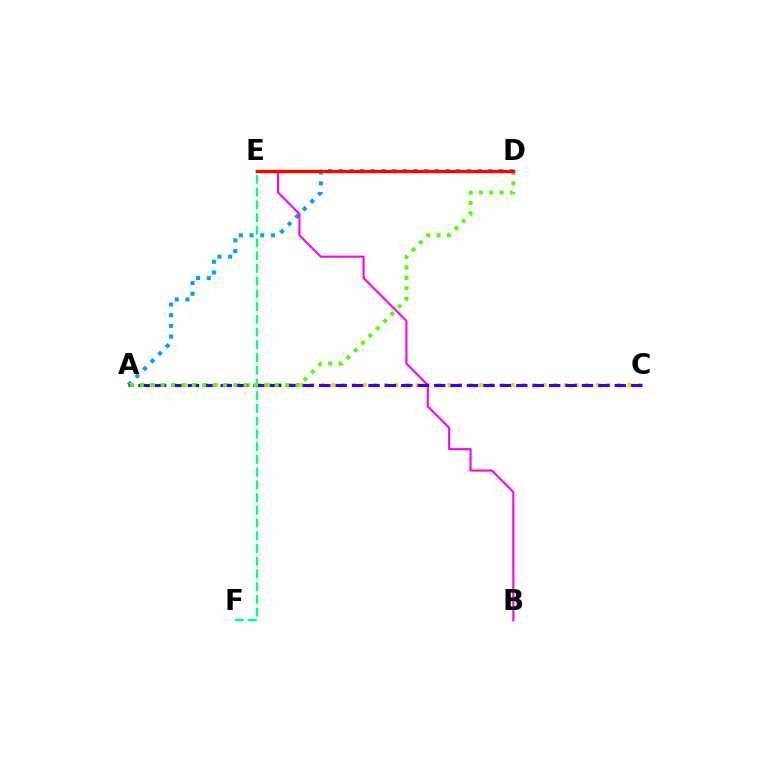{('A', 'C'): [{'color': '#ffd500', 'line_style': 'dotted', 'thickness': 2.88}, {'color': '#3700ff', 'line_style': 'dashed', 'thickness': 2.23}], ('E', 'F'): [{'color': '#00ff86', 'line_style': 'dashed', 'thickness': 1.73}], ('A', 'D'): [{'color': '#009eff', 'line_style': 'dotted', 'thickness': 2.9}, {'color': '#4fff00', 'line_style': 'dotted', 'thickness': 2.82}], ('B', 'E'): [{'color': '#ff00ed', 'line_style': 'solid', 'thickness': 1.52}], ('D', 'E'): [{'color': '#ff0000', 'line_style': 'solid', 'thickness': 2.43}]}